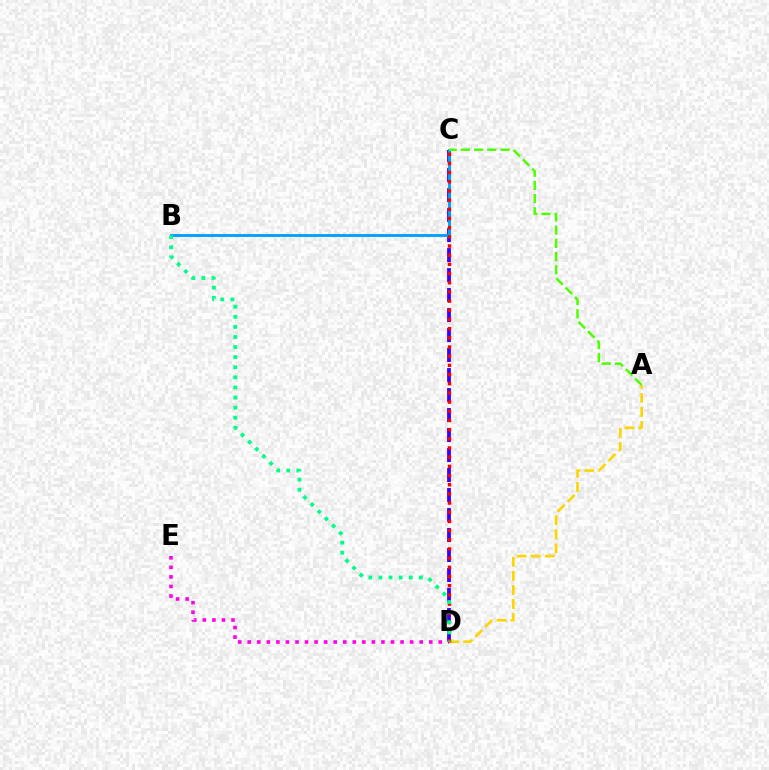{('C', 'D'): [{'color': '#3700ff', 'line_style': 'dashed', 'thickness': 2.72}, {'color': '#ff0000', 'line_style': 'dotted', 'thickness': 2.49}], ('D', 'E'): [{'color': '#ff00ed', 'line_style': 'dotted', 'thickness': 2.6}], ('B', 'C'): [{'color': '#009eff', 'line_style': 'solid', 'thickness': 2.05}], ('A', 'D'): [{'color': '#ffd500', 'line_style': 'dashed', 'thickness': 1.91}], ('A', 'C'): [{'color': '#4fff00', 'line_style': 'dashed', 'thickness': 1.8}], ('B', 'D'): [{'color': '#00ff86', 'line_style': 'dotted', 'thickness': 2.74}]}